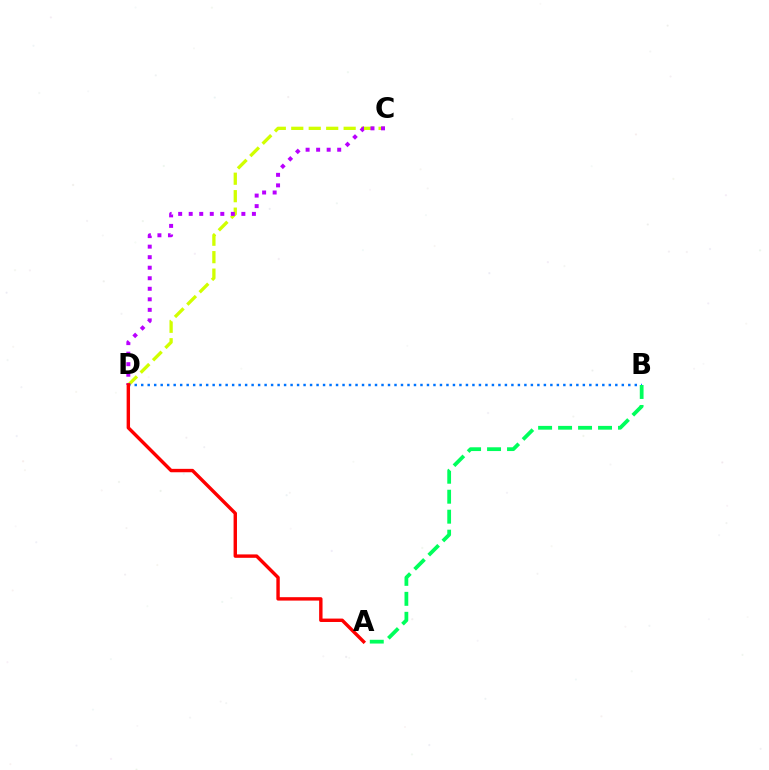{('C', 'D'): [{'color': '#d1ff00', 'line_style': 'dashed', 'thickness': 2.37}, {'color': '#b900ff', 'line_style': 'dotted', 'thickness': 2.86}], ('B', 'D'): [{'color': '#0074ff', 'line_style': 'dotted', 'thickness': 1.76}], ('A', 'B'): [{'color': '#00ff5c', 'line_style': 'dashed', 'thickness': 2.71}], ('A', 'D'): [{'color': '#ff0000', 'line_style': 'solid', 'thickness': 2.45}]}